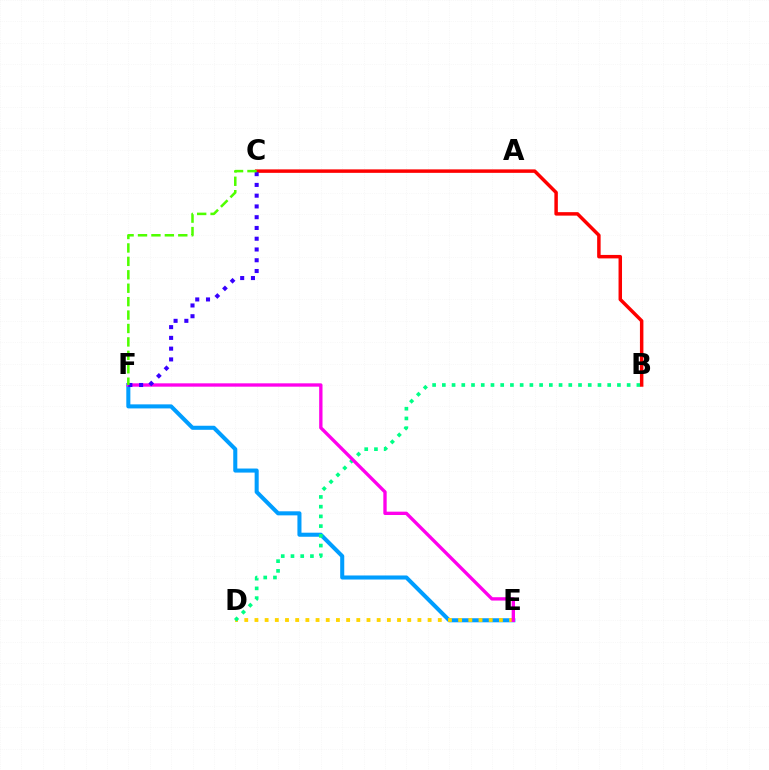{('E', 'F'): [{'color': '#009eff', 'line_style': 'solid', 'thickness': 2.92}, {'color': '#ff00ed', 'line_style': 'solid', 'thickness': 2.41}], ('D', 'E'): [{'color': '#ffd500', 'line_style': 'dotted', 'thickness': 2.77}], ('B', 'D'): [{'color': '#00ff86', 'line_style': 'dotted', 'thickness': 2.64}], ('B', 'C'): [{'color': '#ff0000', 'line_style': 'solid', 'thickness': 2.5}], ('C', 'F'): [{'color': '#3700ff', 'line_style': 'dotted', 'thickness': 2.92}, {'color': '#4fff00', 'line_style': 'dashed', 'thickness': 1.82}]}